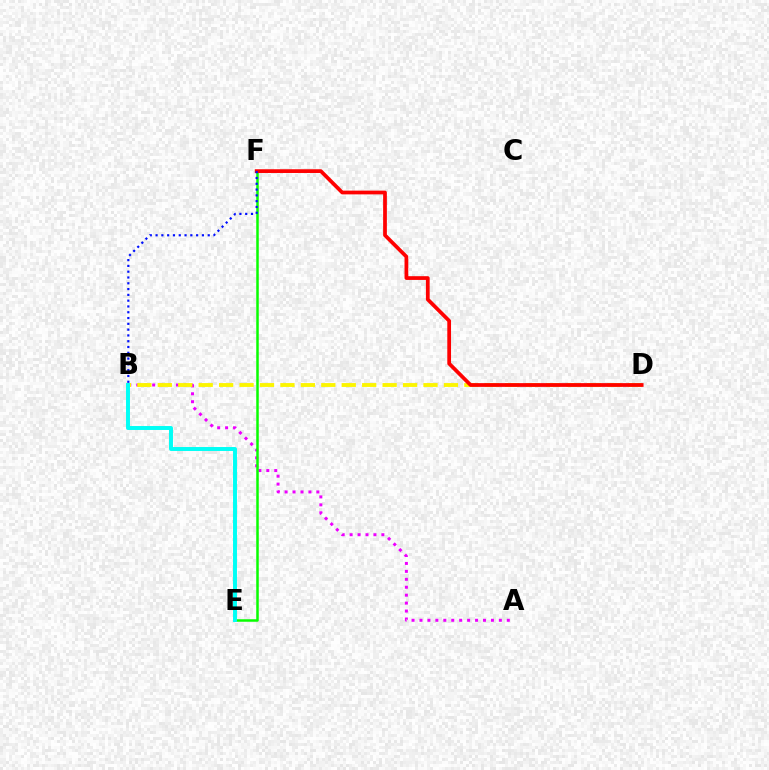{('A', 'B'): [{'color': '#ee00ff', 'line_style': 'dotted', 'thickness': 2.16}], ('E', 'F'): [{'color': '#08ff00', 'line_style': 'solid', 'thickness': 1.8}], ('B', 'D'): [{'color': '#fcf500', 'line_style': 'dashed', 'thickness': 2.78}], ('B', 'E'): [{'color': '#00fff6', 'line_style': 'solid', 'thickness': 2.84}], ('D', 'F'): [{'color': '#ff0000', 'line_style': 'solid', 'thickness': 2.69}], ('B', 'F'): [{'color': '#0010ff', 'line_style': 'dotted', 'thickness': 1.57}]}